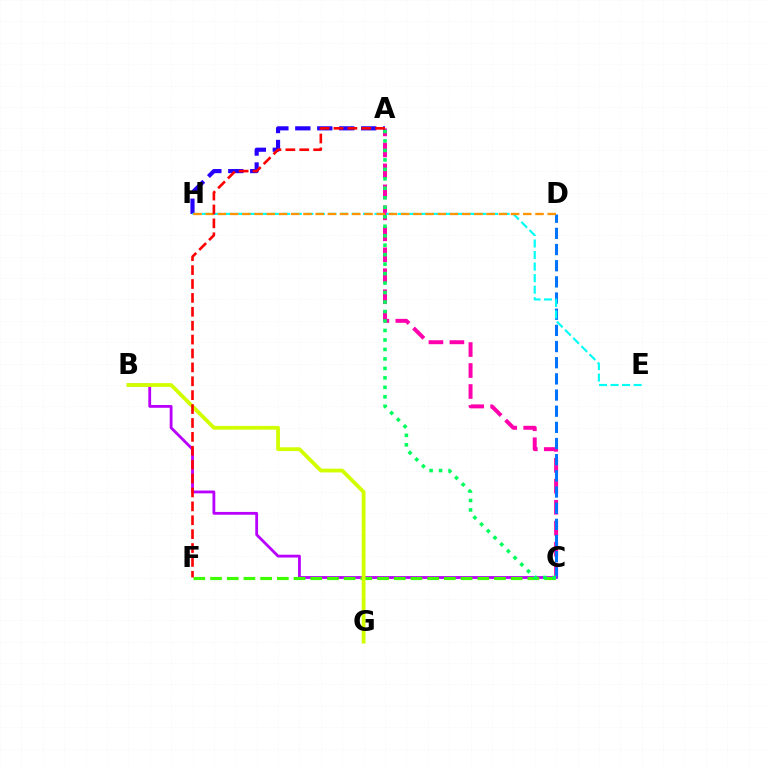{('A', 'C'): [{'color': '#ff00ac', 'line_style': 'dashed', 'thickness': 2.85}, {'color': '#00ff5c', 'line_style': 'dotted', 'thickness': 2.57}], ('A', 'H'): [{'color': '#2500ff', 'line_style': 'dashed', 'thickness': 2.98}], ('C', 'D'): [{'color': '#0074ff', 'line_style': 'dashed', 'thickness': 2.2}], ('B', 'C'): [{'color': '#b900ff', 'line_style': 'solid', 'thickness': 2.02}], ('E', 'H'): [{'color': '#00fff6', 'line_style': 'dashed', 'thickness': 1.57}], ('C', 'F'): [{'color': '#3dff00', 'line_style': 'dashed', 'thickness': 2.27}], ('D', 'H'): [{'color': '#ff9400', 'line_style': 'dashed', 'thickness': 1.66}], ('B', 'G'): [{'color': '#d1ff00', 'line_style': 'solid', 'thickness': 2.72}], ('A', 'F'): [{'color': '#ff0000', 'line_style': 'dashed', 'thickness': 1.89}]}